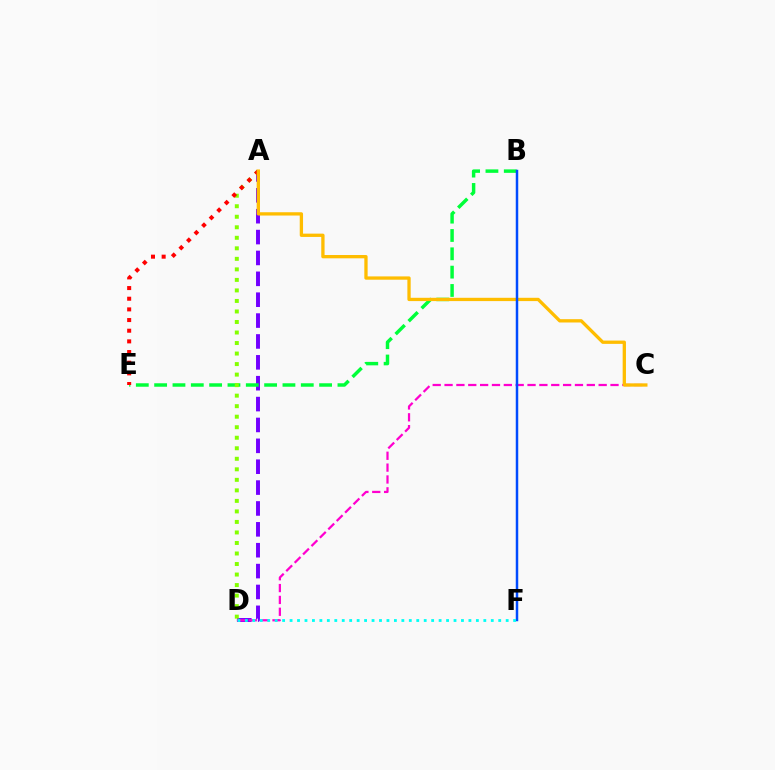{('A', 'D'): [{'color': '#7200ff', 'line_style': 'dashed', 'thickness': 2.84}, {'color': '#84ff00', 'line_style': 'dotted', 'thickness': 2.86}], ('B', 'E'): [{'color': '#00ff39', 'line_style': 'dashed', 'thickness': 2.49}], ('A', 'E'): [{'color': '#ff0000', 'line_style': 'dotted', 'thickness': 2.9}], ('C', 'D'): [{'color': '#ff00cf', 'line_style': 'dashed', 'thickness': 1.61}], ('A', 'C'): [{'color': '#ffbd00', 'line_style': 'solid', 'thickness': 2.38}], ('B', 'F'): [{'color': '#004bff', 'line_style': 'solid', 'thickness': 1.79}], ('D', 'F'): [{'color': '#00fff6', 'line_style': 'dotted', 'thickness': 2.02}]}